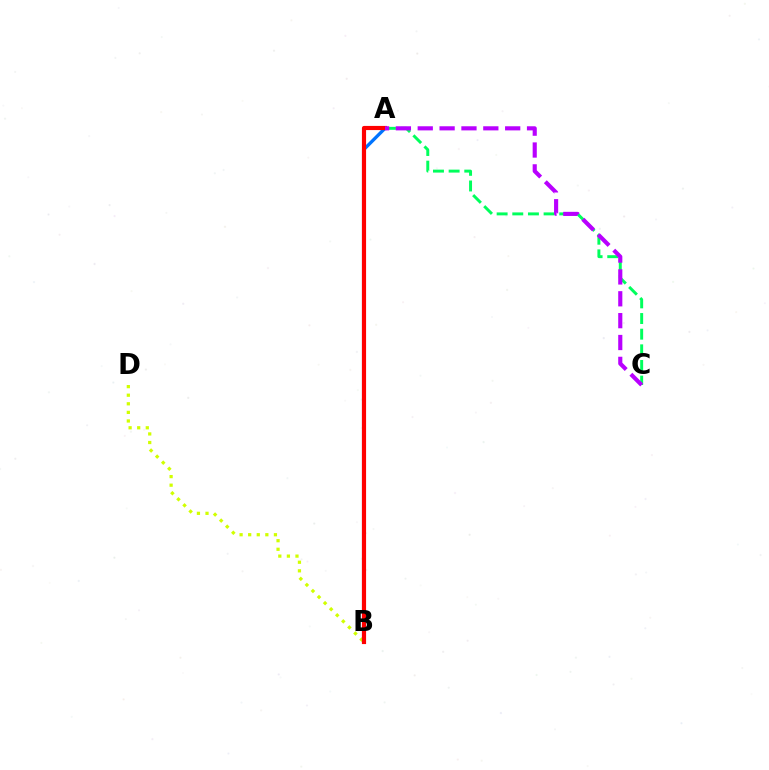{('A', 'C'): [{'color': '#00ff5c', 'line_style': 'dashed', 'thickness': 2.13}, {'color': '#b900ff', 'line_style': 'dashed', 'thickness': 2.97}], ('B', 'D'): [{'color': '#d1ff00', 'line_style': 'dotted', 'thickness': 2.33}], ('A', 'B'): [{'color': '#0074ff', 'line_style': 'solid', 'thickness': 2.39}, {'color': '#ff0000', 'line_style': 'solid', 'thickness': 2.99}]}